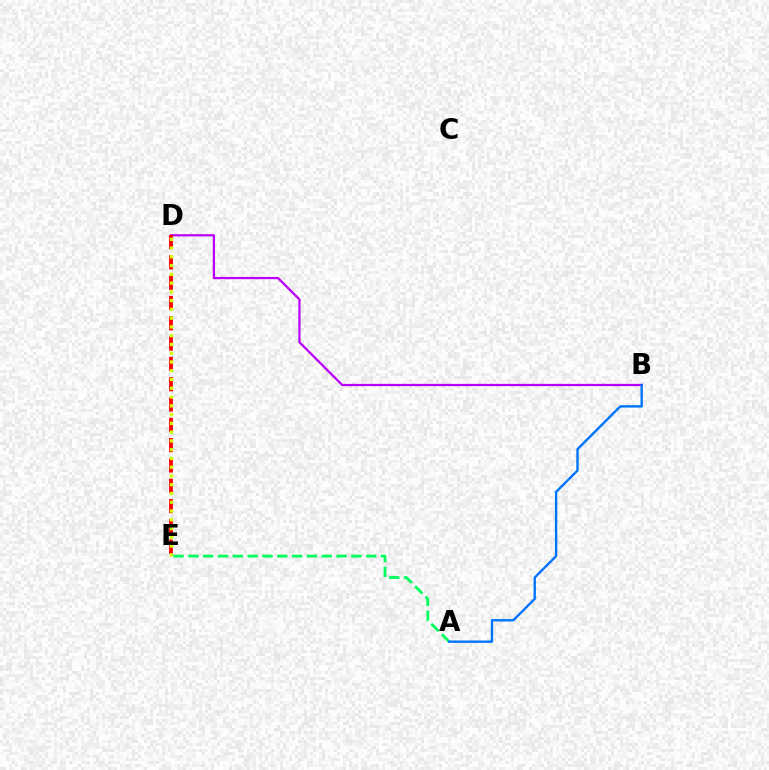{('B', 'D'): [{'color': '#b900ff', 'line_style': 'solid', 'thickness': 1.62}], ('A', 'E'): [{'color': '#00ff5c', 'line_style': 'dashed', 'thickness': 2.01}], ('A', 'B'): [{'color': '#0074ff', 'line_style': 'solid', 'thickness': 1.71}], ('D', 'E'): [{'color': '#ff0000', 'line_style': 'dashed', 'thickness': 2.76}, {'color': '#d1ff00', 'line_style': 'dotted', 'thickness': 2.38}]}